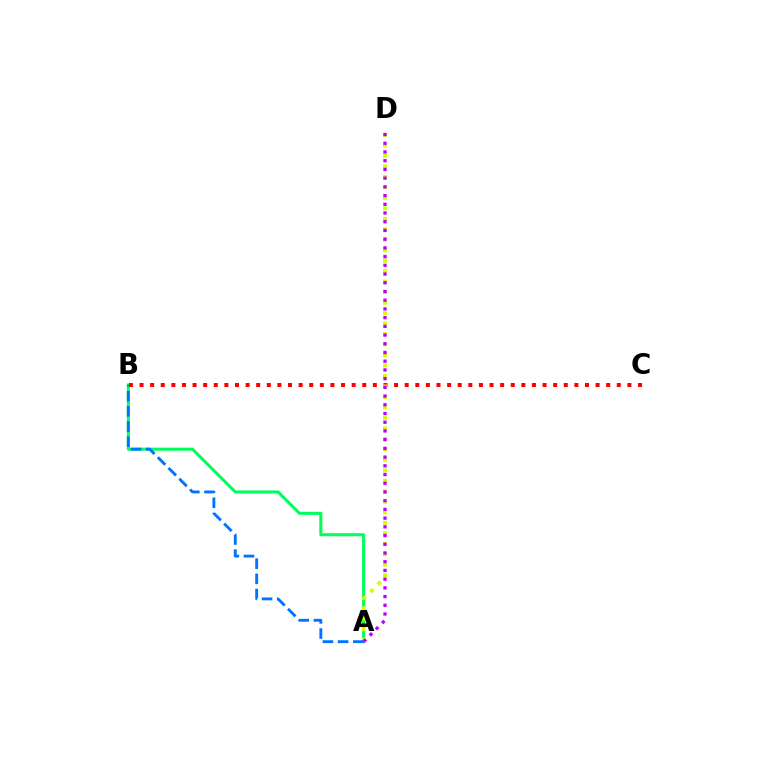{('A', 'B'): [{'color': '#00ff5c', 'line_style': 'solid', 'thickness': 2.19}, {'color': '#0074ff', 'line_style': 'dashed', 'thickness': 2.06}], ('B', 'C'): [{'color': '#ff0000', 'line_style': 'dotted', 'thickness': 2.88}], ('A', 'D'): [{'color': '#d1ff00', 'line_style': 'dotted', 'thickness': 2.85}, {'color': '#b900ff', 'line_style': 'dotted', 'thickness': 2.37}]}